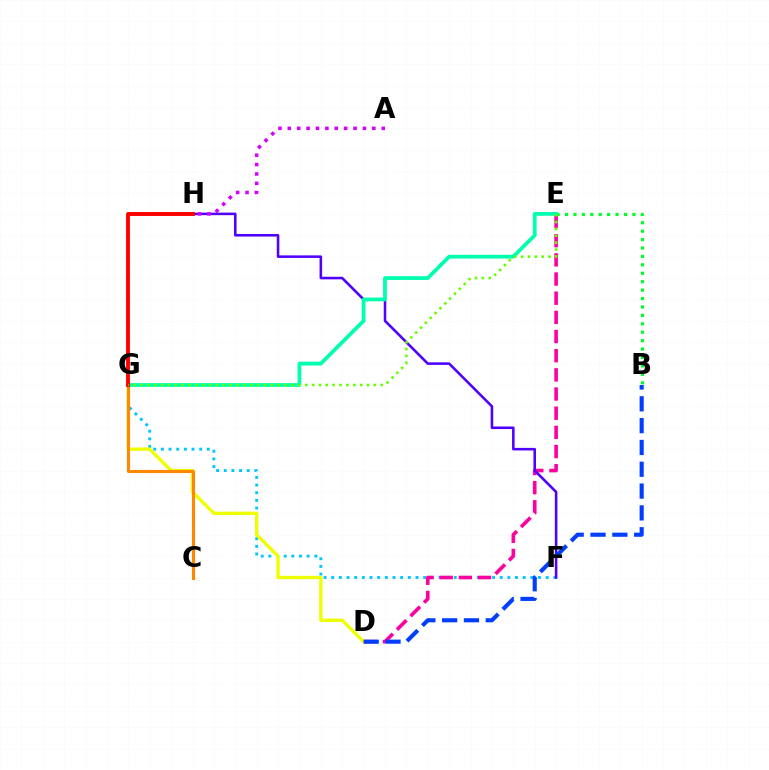{('F', 'G'): [{'color': '#00c7ff', 'line_style': 'dotted', 'thickness': 2.08}], ('D', 'E'): [{'color': '#ff00a0', 'line_style': 'dashed', 'thickness': 2.6}], ('B', 'E'): [{'color': '#00ff27', 'line_style': 'dotted', 'thickness': 2.29}], ('D', 'G'): [{'color': '#eeff00', 'line_style': 'solid', 'thickness': 2.42}], ('F', 'H'): [{'color': '#4f00ff', 'line_style': 'solid', 'thickness': 1.84}], ('B', 'D'): [{'color': '#003fff', 'line_style': 'dashed', 'thickness': 2.96}], ('E', 'G'): [{'color': '#00ffaf', 'line_style': 'solid', 'thickness': 2.72}, {'color': '#66ff00', 'line_style': 'dotted', 'thickness': 1.87}], ('C', 'G'): [{'color': '#ff8800', 'line_style': 'solid', 'thickness': 2.24}], ('G', 'H'): [{'color': '#ff0000', 'line_style': 'solid', 'thickness': 2.81}], ('A', 'H'): [{'color': '#d600ff', 'line_style': 'dotted', 'thickness': 2.55}]}